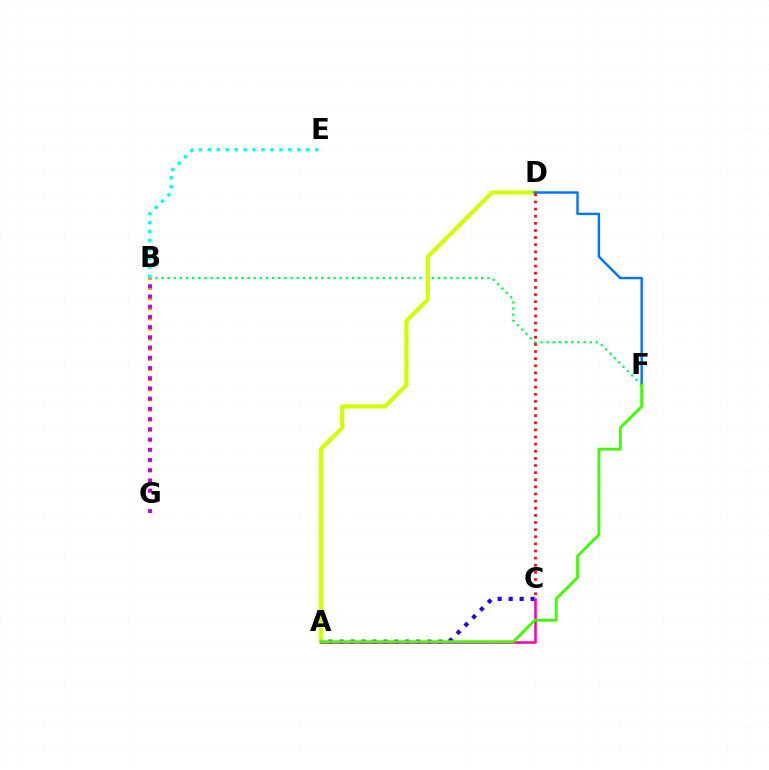{('B', 'F'): [{'color': '#00ff5c', 'line_style': 'dotted', 'thickness': 1.67}], ('B', 'G'): [{'color': '#ff9400', 'line_style': 'dotted', 'thickness': 2.75}, {'color': '#b900ff', 'line_style': 'dotted', 'thickness': 2.78}], ('A', 'D'): [{'color': '#d1ff00', 'line_style': 'solid', 'thickness': 2.99}], ('A', 'C'): [{'color': '#2500ff', 'line_style': 'dotted', 'thickness': 2.99}, {'color': '#ff00ac', 'line_style': 'solid', 'thickness': 1.84}], ('B', 'E'): [{'color': '#00fff6', 'line_style': 'dotted', 'thickness': 2.43}], ('D', 'F'): [{'color': '#0074ff', 'line_style': 'solid', 'thickness': 1.74}], ('A', 'F'): [{'color': '#3dff00', 'line_style': 'solid', 'thickness': 2.04}], ('C', 'D'): [{'color': '#ff0000', 'line_style': 'dotted', 'thickness': 1.94}]}